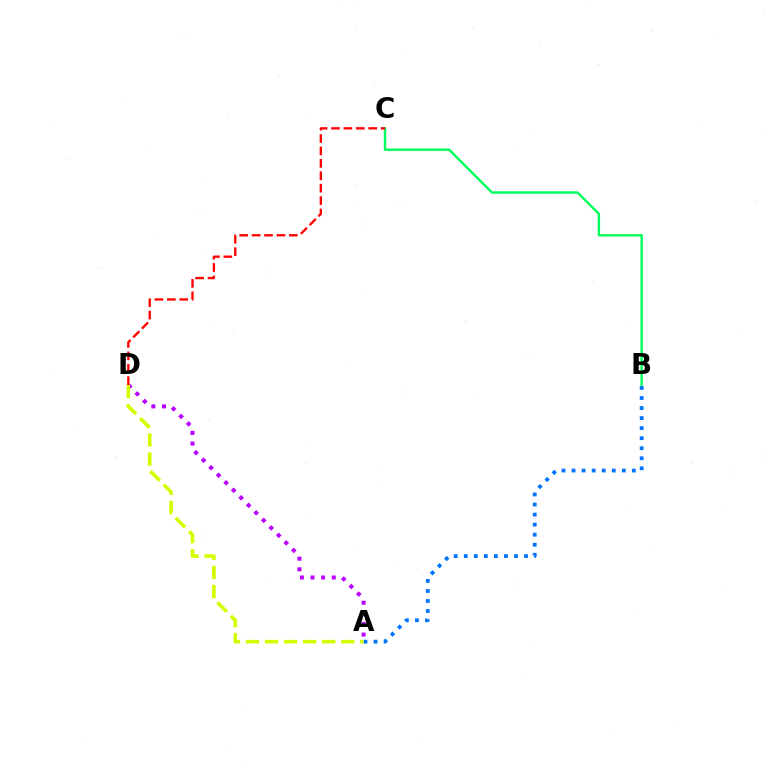{('A', 'D'): [{'color': '#b900ff', 'line_style': 'dotted', 'thickness': 2.89}, {'color': '#d1ff00', 'line_style': 'dashed', 'thickness': 2.59}], ('A', 'B'): [{'color': '#0074ff', 'line_style': 'dotted', 'thickness': 2.73}], ('B', 'C'): [{'color': '#00ff5c', 'line_style': 'solid', 'thickness': 1.74}], ('C', 'D'): [{'color': '#ff0000', 'line_style': 'dashed', 'thickness': 1.69}]}